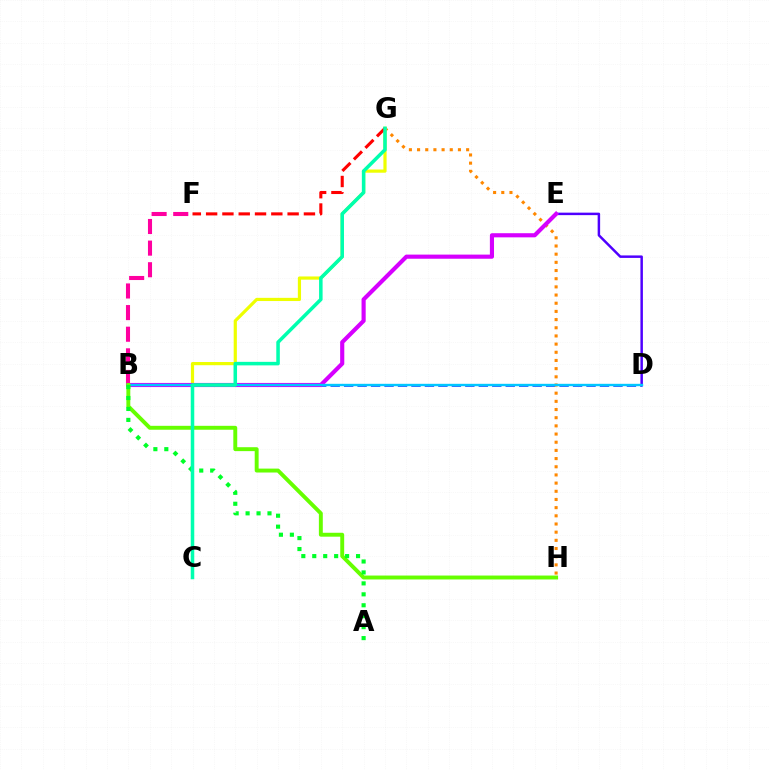{('B', 'F'): [{'color': '#ff00a0', 'line_style': 'dashed', 'thickness': 2.94}], ('B', 'D'): [{'color': '#003fff', 'line_style': 'dashed', 'thickness': 1.83}, {'color': '#00c7ff', 'line_style': 'solid', 'thickness': 1.71}], ('G', 'H'): [{'color': '#ff8800', 'line_style': 'dotted', 'thickness': 2.22}], ('B', 'G'): [{'color': '#eeff00', 'line_style': 'solid', 'thickness': 2.3}], ('D', 'E'): [{'color': '#4f00ff', 'line_style': 'solid', 'thickness': 1.78}], ('B', 'E'): [{'color': '#d600ff', 'line_style': 'solid', 'thickness': 2.98}], ('F', 'G'): [{'color': '#ff0000', 'line_style': 'dashed', 'thickness': 2.21}], ('B', 'H'): [{'color': '#66ff00', 'line_style': 'solid', 'thickness': 2.82}], ('A', 'B'): [{'color': '#00ff27', 'line_style': 'dotted', 'thickness': 2.97}], ('C', 'G'): [{'color': '#00ffaf', 'line_style': 'solid', 'thickness': 2.54}]}